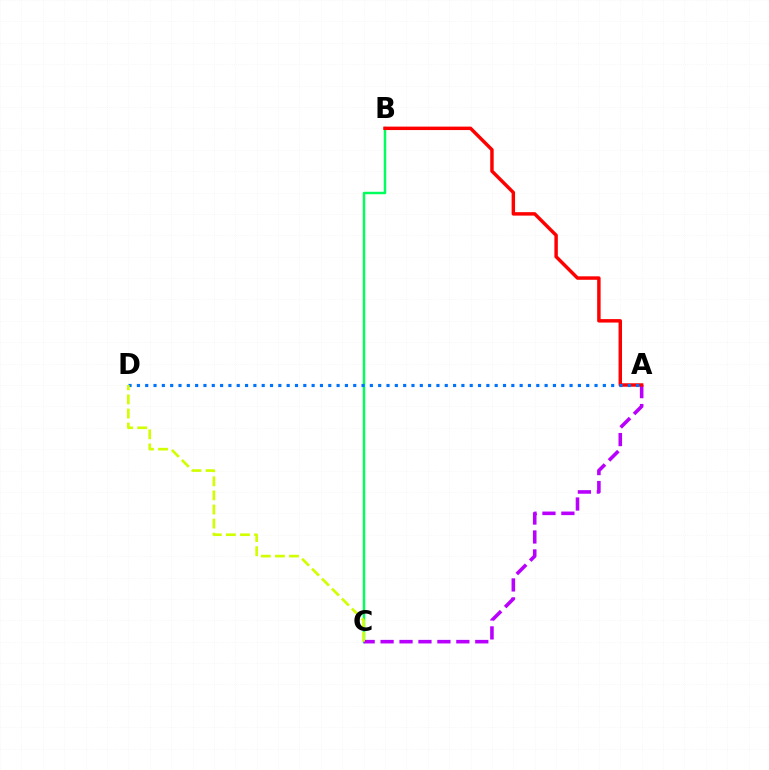{('B', 'C'): [{'color': '#00ff5c', 'line_style': 'solid', 'thickness': 1.77}], ('A', 'C'): [{'color': '#b900ff', 'line_style': 'dashed', 'thickness': 2.57}], ('A', 'B'): [{'color': '#ff0000', 'line_style': 'solid', 'thickness': 2.48}], ('A', 'D'): [{'color': '#0074ff', 'line_style': 'dotted', 'thickness': 2.26}], ('C', 'D'): [{'color': '#d1ff00', 'line_style': 'dashed', 'thickness': 1.91}]}